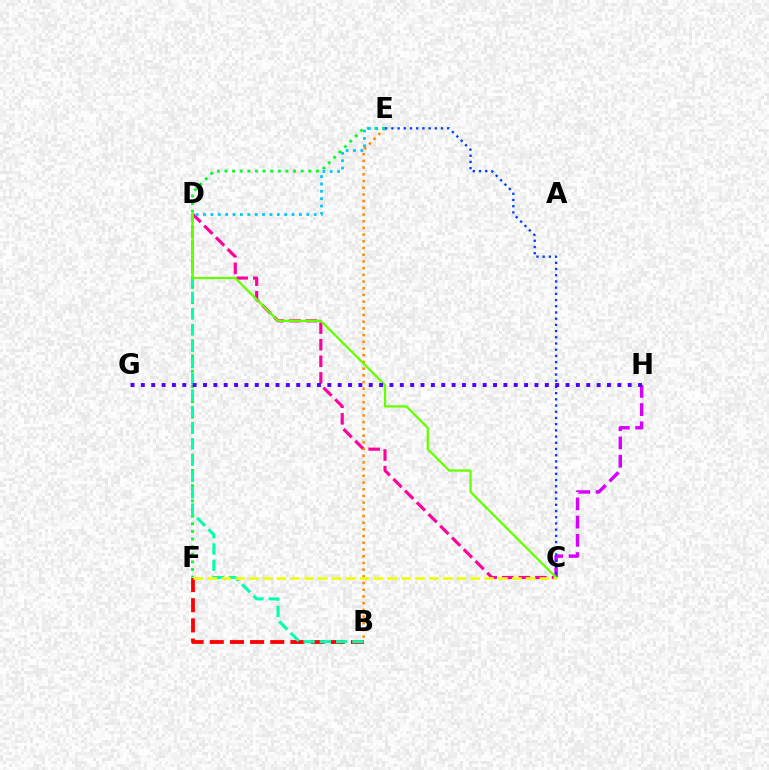{('C', 'D'): [{'color': '#ff00a0', 'line_style': 'dashed', 'thickness': 2.25}, {'color': '#66ff00', 'line_style': 'solid', 'thickness': 1.65}], ('B', 'E'): [{'color': '#ff8800', 'line_style': 'dotted', 'thickness': 1.82}], ('E', 'F'): [{'color': '#00ff27', 'line_style': 'dotted', 'thickness': 2.07}], ('C', 'H'): [{'color': '#d600ff', 'line_style': 'dashed', 'thickness': 2.48}], ('B', 'F'): [{'color': '#ff0000', 'line_style': 'dashed', 'thickness': 2.74}], ('B', 'D'): [{'color': '#00ffaf', 'line_style': 'dashed', 'thickness': 2.21}], ('D', 'E'): [{'color': '#00c7ff', 'line_style': 'dotted', 'thickness': 2.0}], ('C', 'E'): [{'color': '#003fff', 'line_style': 'dotted', 'thickness': 1.69}], ('C', 'F'): [{'color': '#eeff00', 'line_style': 'dashed', 'thickness': 1.88}], ('G', 'H'): [{'color': '#4f00ff', 'line_style': 'dotted', 'thickness': 2.81}]}